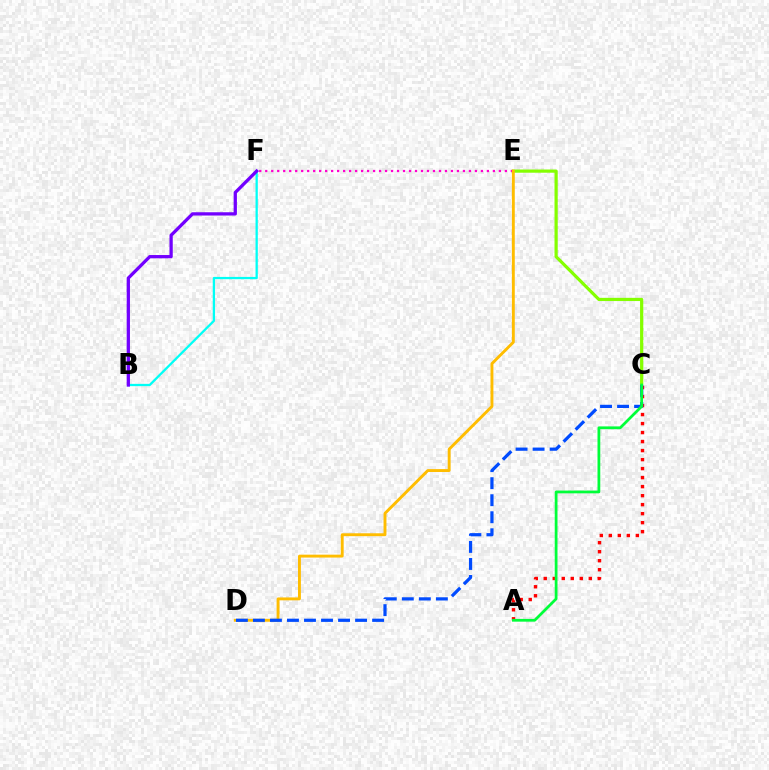{('C', 'E'): [{'color': '#84ff00', 'line_style': 'solid', 'thickness': 2.31}], ('A', 'C'): [{'color': '#ff0000', 'line_style': 'dotted', 'thickness': 2.45}, {'color': '#00ff39', 'line_style': 'solid', 'thickness': 1.99}], ('E', 'F'): [{'color': '#ff00cf', 'line_style': 'dotted', 'thickness': 1.63}], ('B', 'F'): [{'color': '#00fff6', 'line_style': 'solid', 'thickness': 1.64}, {'color': '#7200ff', 'line_style': 'solid', 'thickness': 2.36}], ('D', 'E'): [{'color': '#ffbd00', 'line_style': 'solid', 'thickness': 2.09}], ('C', 'D'): [{'color': '#004bff', 'line_style': 'dashed', 'thickness': 2.31}]}